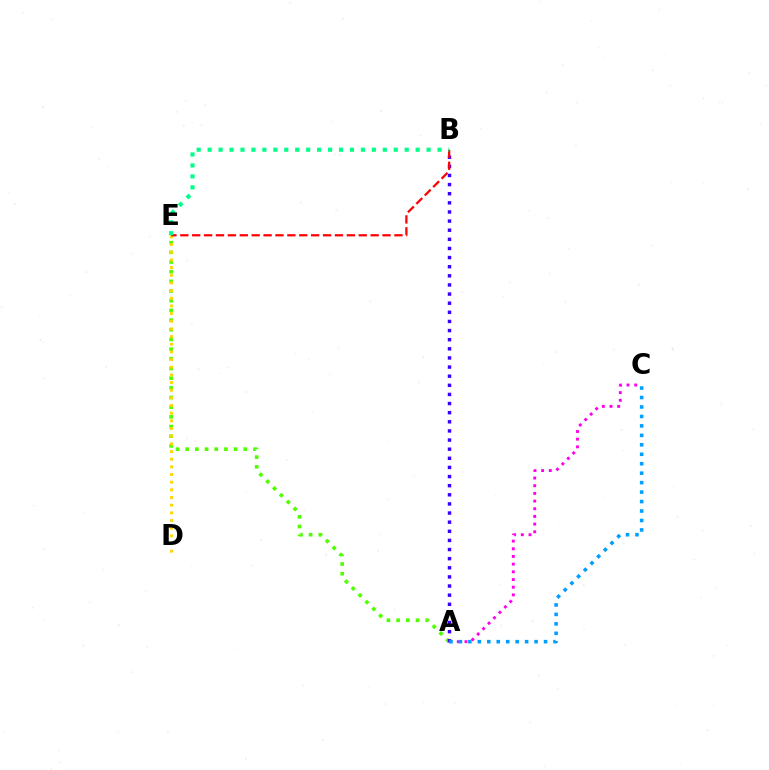{('A', 'E'): [{'color': '#4fff00', 'line_style': 'dotted', 'thickness': 2.63}], ('A', 'B'): [{'color': '#3700ff', 'line_style': 'dotted', 'thickness': 2.48}], ('D', 'E'): [{'color': '#ffd500', 'line_style': 'dotted', 'thickness': 2.08}], ('B', 'E'): [{'color': '#ff0000', 'line_style': 'dashed', 'thickness': 1.62}, {'color': '#00ff86', 'line_style': 'dotted', 'thickness': 2.97}], ('A', 'C'): [{'color': '#ff00ed', 'line_style': 'dotted', 'thickness': 2.09}, {'color': '#009eff', 'line_style': 'dotted', 'thickness': 2.57}]}